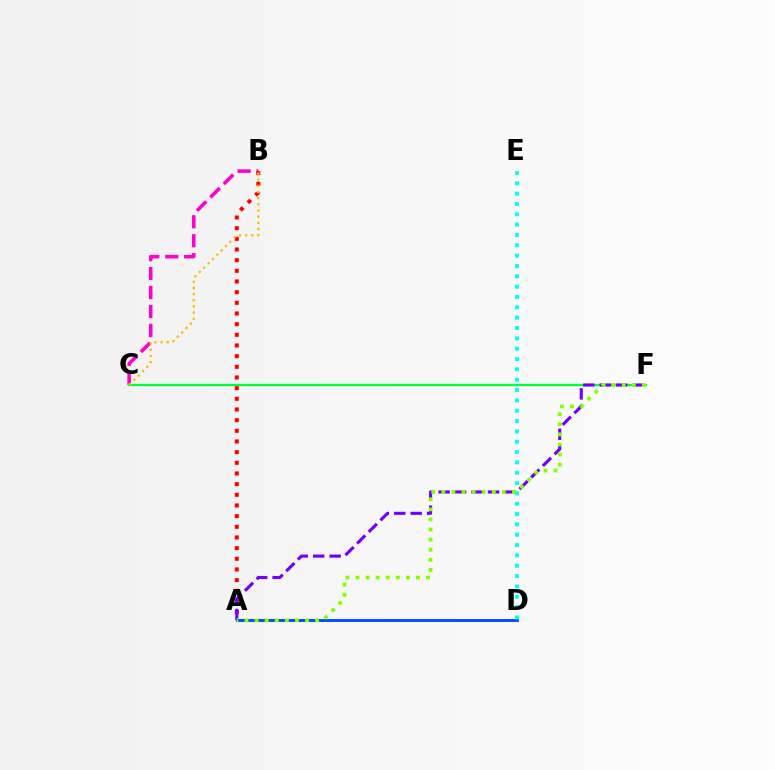{('B', 'C'): [{'color': '#ff00cf', 'line_style': 'dashed', 'thickness': 2.58}, {'color': '#ffbd00', 'line_style': 'dotted', 'thickness': 1.67}], ('C', 'F'): [{'color': '#00ff39', 'line_style': 'solid', 'thickness': 1.64}], ('A', 'B'): [{'color': '#ff0000', 'line_style': 'dotted', 'thickness': 2.9}], ('A', 'F'): [{'color': '#7200ff', 'line_style': 'dashed', 'thickness': 2.23}, {'color': '#84ff00', 'line_style': 'dotted', 'thickness': 2.74}], ('A', 'D'): [{'color': '#004bff', 'line_style': 'solid', 'thickness': 2.07}], ('D', 'E'): [{'color': '#00fff6', 'line_style': 'dotted', 'thickness': 2.81}]}